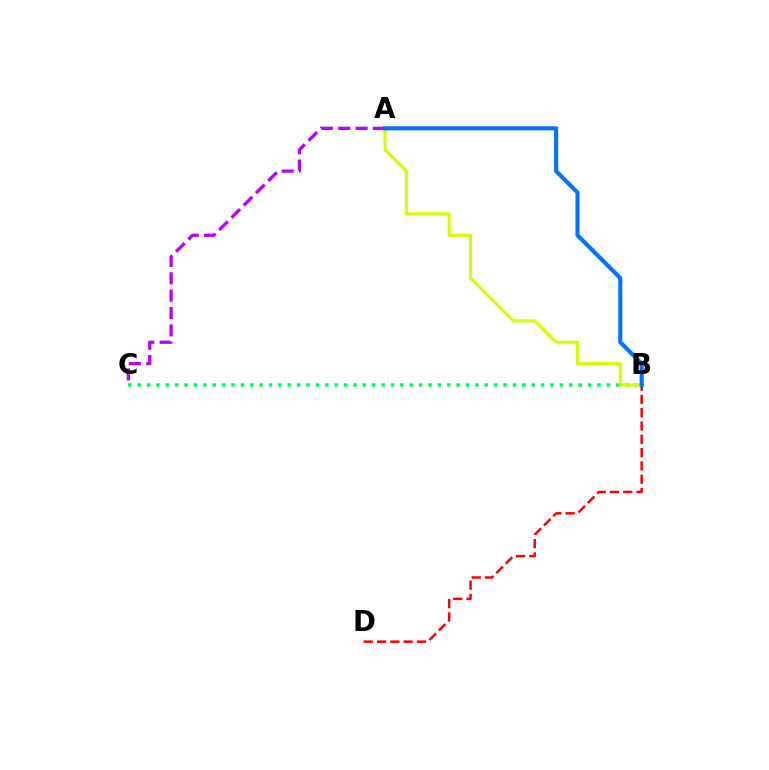{('B', 'D'): [{'color': '#ff0000', 'line_style': 'dashed', 'thickness': 1.81}], ('A', 'C'): [{'color': '#b900ff', 'line_style': 'dashed', 'thickness': 2.36}], ('B', 'C'): [{'color': '#00ff5c', 'line_style': 'dotted', 'thickness': 2.55}], ('A', 'B'): [{'color': '#d1ff00', 'line_style': 'solid', 'thickness': 2.23}, {'color': '#0074ff', 'line_style': 'solid', 'thickness': 2.96}]}